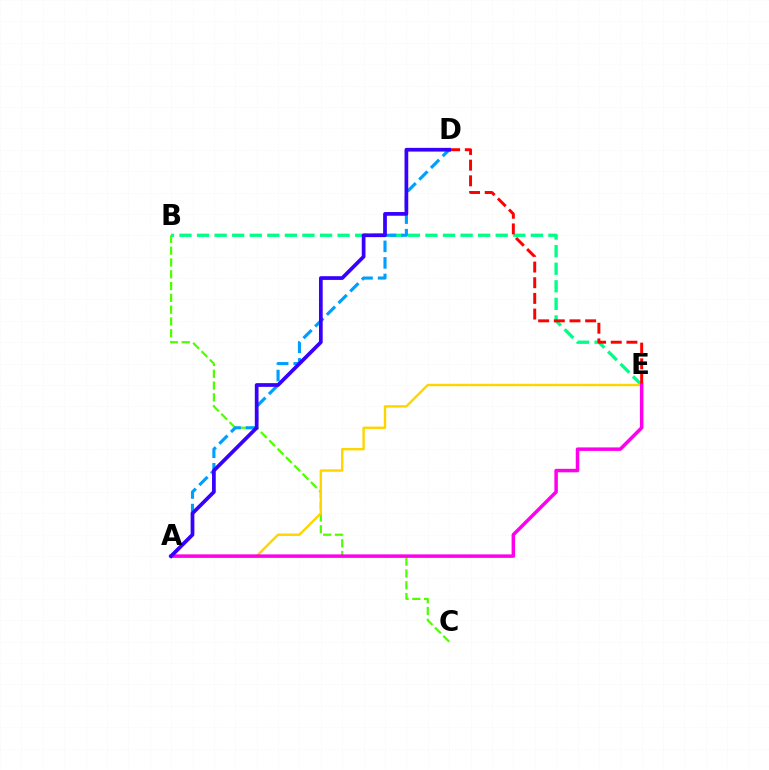{('B', 'C'): [{'color': '#4fff00', 'line_style': 'dashed', 'thickness': 1.6}], ('B', 'E'): [{'color': '#00ff86', 'line_style': 'dashed', 'thickness': 2.39}], ('A', 'D'): [{'color': '#009eff', 'line_style': 'dashed', 'thickness': 2.25}, {'color': '#3700ff', 'line_style': 'solid', 'thickness': 2.68}], ('A', 'E'): [{'color': '#ffd500', 'line_style': 'solid', 'thickness': 1.74}, {'color': '#ff00ed', 'line_style': 'solid', 'thickness': 2.52}], ('D', 'E'): [{'color': '#ff0000', 'line_style': 'dashed', 'thickness': 2.13}]}